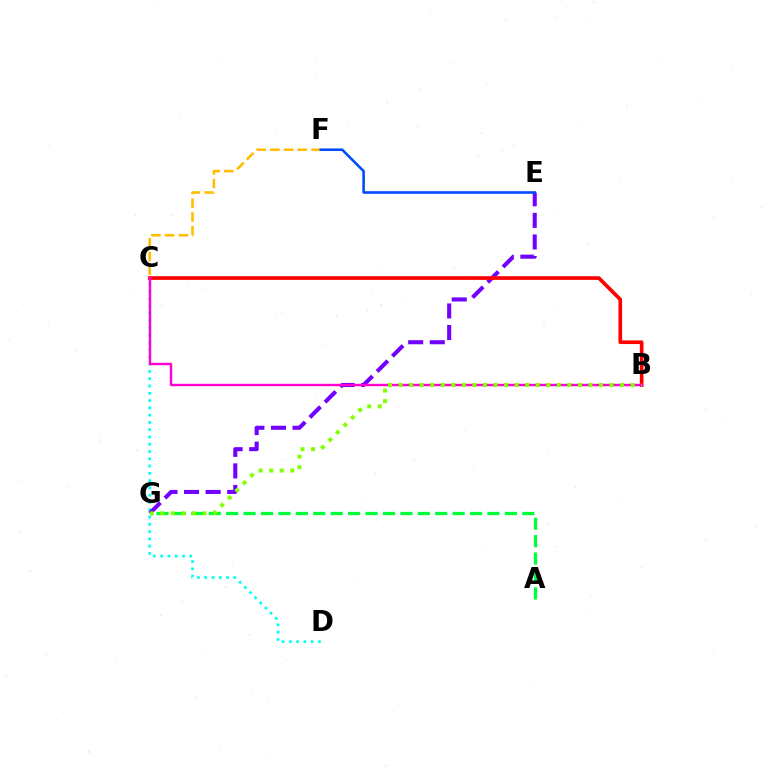{('A', 'G'): [{'color': '#00ff39', 'line_style': 'dashed', 'thickness': 2.37}], ('C', 'D'): [{'color': '#00fff6', 'line_style': 'dotted', 'thickness': 1.98}], ('E', 'G'): [{'color': '#7200ff', 'line_style': 'dashed', 'thickness': 2.93}], ('B', 'C'): [{'color': '#ff0000', 'line_style': 'solid', 'thickness': 2.63}, {'color': '#ff00cf', 'line_style': 'solid', 'thickness': 1.73}], ('B', 'G'): [{'color': '#84ff00', 'line_style': 'dotted', 'thickness': 2.87}], ('C', 'F'): [{'color': '#ffbd00', 'line_style': 'dashed', 'thickness': 1.86}], ('E', 'F'): [{'color': '#004bff', 'line_style': 'solid', 'thickness': 1.86}]}